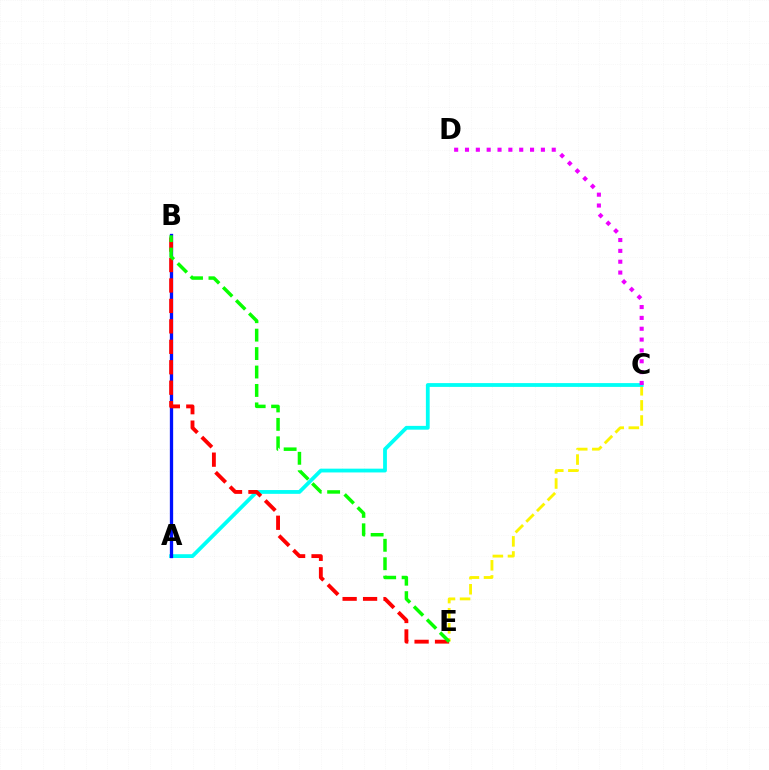{('C', 'E'): [{'color': '#fcf500', 'line_style': 'dashed', 'thickness': 2.05}], ('A', 'C'): [{'color': '#00fff6', 'line_style': 'solid', 'thickness': 2.73}], ('A', 'B'): [{'color': '#0010ff', 'line_style': 'solid', 'thickness': 2.37}], ('B', 'E'): [{'color': '#ff0000', 'line_style': 'dashed', 'thickness': 2.78}, {'color': '#08ff00', 'line_style': 'dashed', 'thickness': 2.5}], ('C', 'D'): [{'color': '#ee00ff', 'line_style': 'dotted', 'thickness': 2.95}]}